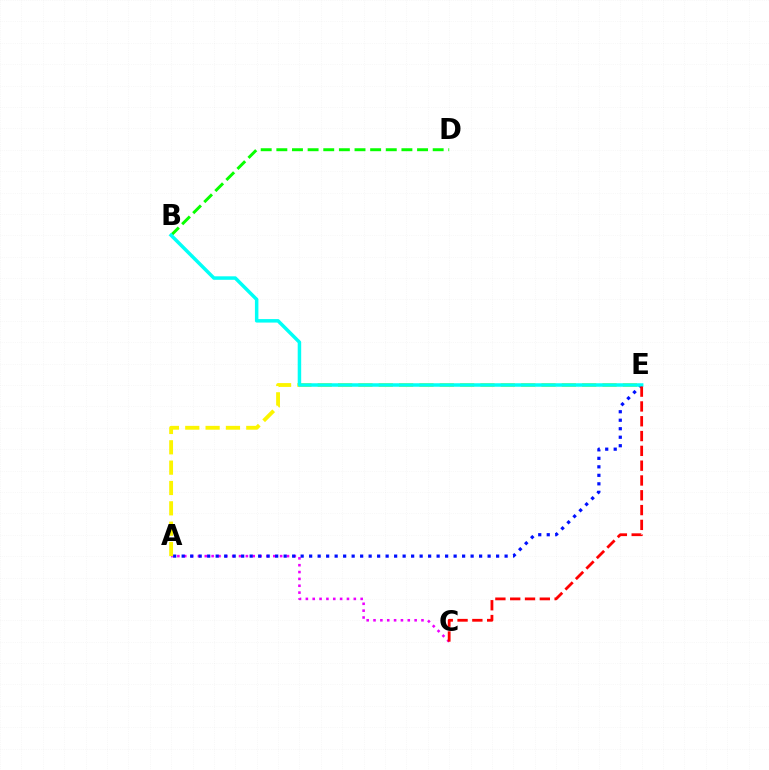{('A', 'C'): [{'color': '#ee00ff', 'line_style': 'dotted', 'thickness': 1.86}], ('A', 'E'): [{'color': '#0010ff', 'line_style': 'dotted', 'thickness': 2.31}, {'color': '#fcf500', 'line_style': 'dashed', 'thickness': 2.76}], ('B', 'D'): [{'color': '#08ff00', 'line_style': 'dashed', 'thickness': 2.12}], ('B', 'E'): [{'color': '#00fff6', 'line_style': 'solid', 'thickness': 2.51}], ('C', 'E'): [{'color': '#ff0000', 'line_style': 'dashed', 'thickness': 2.01}]}